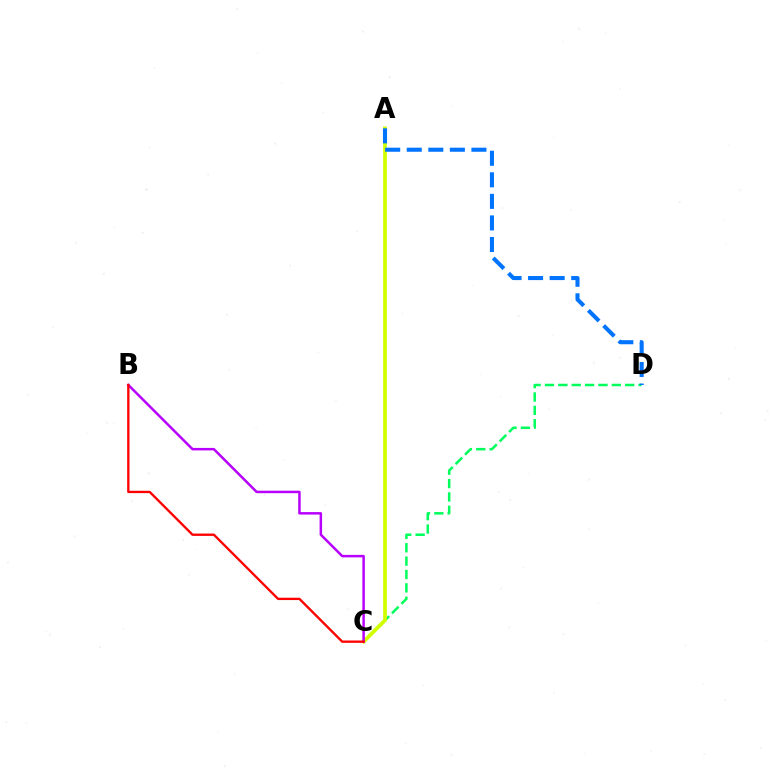{('C', 'D'): [{'color': '#00ff5c', 'line_style': 'dashed', 'thickness': 1.82}], ('A', 'C'): [{'color': '#d1ff00', 'line_style': 'solid', 'thickness': 2.7}], ('B', 'C'): [{'color': '#b900ff', 'line_style': 'solid', 'thickness': 1.79}, {'color': '#ff0000', 'line_style': 'solid', 'thickness': 1.69}], ('A', 'D'): [{'color': '#0074ff', 'line_style': 'dashed', 'thickness': 2.93}]}